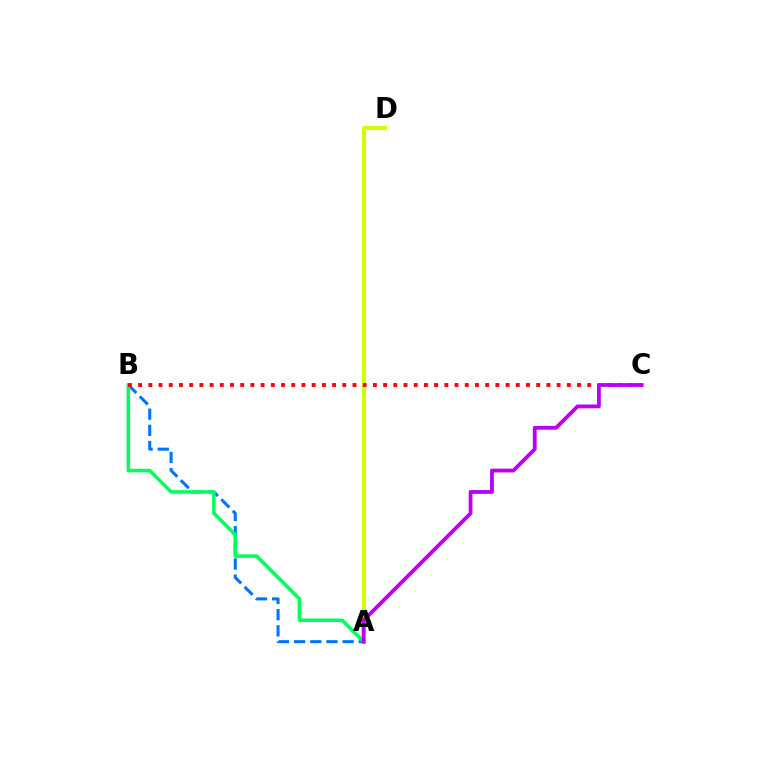{('A', 'B'): [{'color': '#0074ff', 'line_style': 'dashed', 'thickness': 2.2}, {'color': '#00ff5c', 'line_style': 'solid', 'thickness': 2.54}], ('A', 'D'): [{'color': '#d1ff00', 'line_style': 'solid', 'thickness': 2.86}], ('B', 'C'): [{'color': '#ff0000', 'line_style': 'dotted', 'thickness': 2.77}], ('A', 'C'): [{'color': '#b900ff', 'line_style': 'solid', 'thickness': 2.73}]}